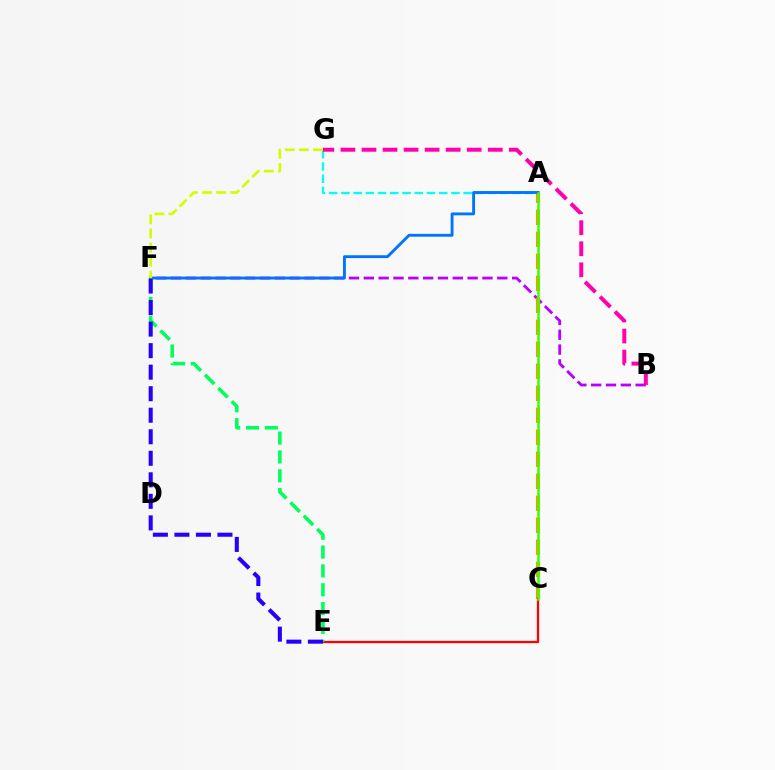{('B', 'F'): [{'color': '#b900ff', 'line_style': 'dashed', 'thickness': 2.01}], ('A', 'G'): [{'color': '#00fff6', 'line_style': 'dashed', 'thickness': 1.66}], ('A', 'C'): [{'color': '#ff9400', 'line_style': 'dashed', 'thickness': 2.99}, {'color': '#3dff00', 'line_style': 'solid', 'thickness': 1.81}], ('A', 'F'): [{'color': '#0074ff', 'line_style': 'solid', 'thickness': 2.06}], ('C', 'E'): [{'color': '#ff0000', 'line_style': 'solid', 'thickness': 1.64}], ('B', 'G'): [{'color': '#ff00ac', 'line_style': 'dashed', 'thickness': 2.86}], ('E', 'F'): [{'color': '#00ff5c', 'line_style': 'dashed', 'thickness': 2.56}, {'color': '#2500ff', 'line_style': 'dashed', 'thickness': 2.92}], ('F', 'G'): [{'color': '#d1ff00', 'line_style': 'dashed', 'thickness': 1.92}]}